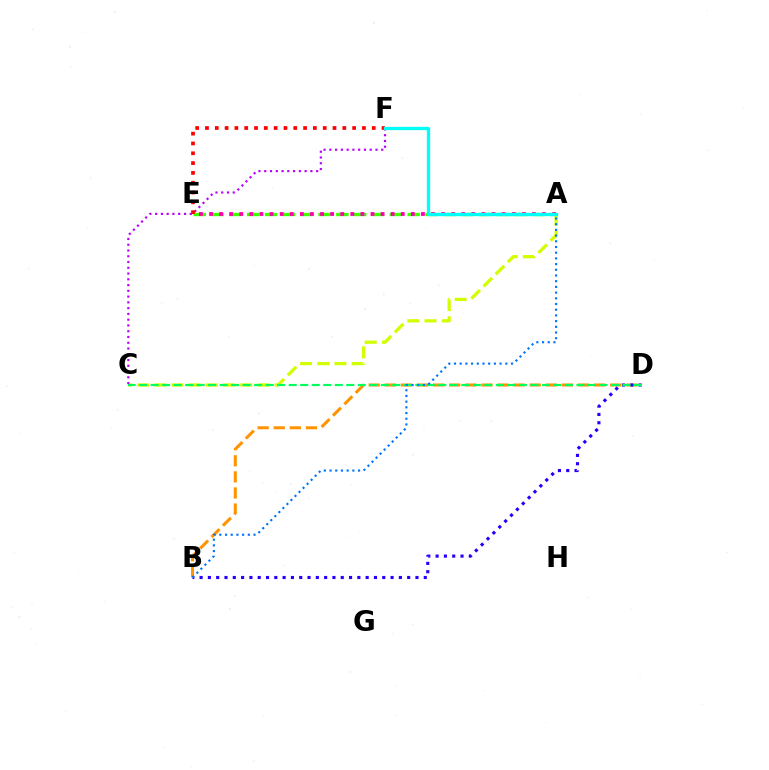{('A', 'E'): [{'color': '#3dff00', 'line_style': 'dashed', 'thickness': 2.42}, {'color': '#ff00ac', 'line_style': 'dotted', 'thickness': 2.74}], ('B', 'D'): [{'color': '#ff9400', 'line_style': 'dashed', 'thickness': 2.19}, {'color': '#2500ff', 'line_style': 'dotted', 'thickness': 2.26}], ('A', 'C'): [{'color': '#d1ff00', 'line_style': 'dashed', 'thickness': 2.33}], ('C', 'D'): [{'color': '#00ff5c', 'line_style': 'dashed', 'thickness': 1.56}], ('C', 'F'): [{'color': '#b900ff', 'line_style': 'dotted', 'thickness': 1.57}], ('E', 'F'): [{'color': '#ff0000', 'line_style': 'dotted', 'thickness': 2.67}], ('A', 'B'): [{'color': '#0074ff', 'line_style': 'dotted', 'thickness': 1.55}], ('A', 'F'): [{'color': '#00fff6', 'line_style': 'solid', 'thickness': 2.38}]}